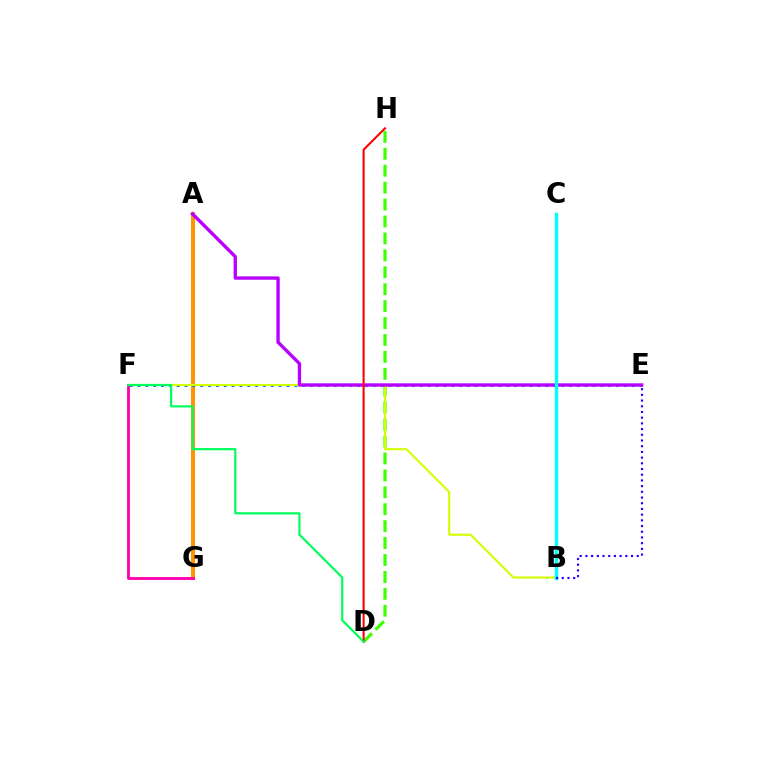{('A', 'G'): [{'color': '#ff9400', 'line_style': 'solid', 'thickness': 2.91}], ('E', 'F'): [{'color': '#0074ff', 'line_style': 'dotted', 'thickness': 2.13}], ('D', 'H'): [{'color': '#3dff00', 'line_style': 'dashed', 'thickness': 2.3}, {'color': '#ff0000', 'line_style': 'solid', 'thickness': 1.5}], ('B', 'F'): [{'color': '#d1ff00', 'line_style': 'solid', 'thickness': 1.52}], ('A', 'E'): [{'color': '#b900ff', 'line_style': 'solid', 'thickness': 2.41}], ('B', 'C'): [{'color': '#00fff6', 'line_style': 'solid', 'thickness': 2.42}], ('B', 'E'): [{'color': '#2500ff', 'line_style': 'dotted', 'thickness': 1.55}], ('F', 'G'): [{'color': '#ff00ac', 'line_style': 'solid', 'thickness': 2.06}], ('D', 'F'): [{'color': '#00ff5c', 'line_style': 'solid', 'thickness': 1.58}]}